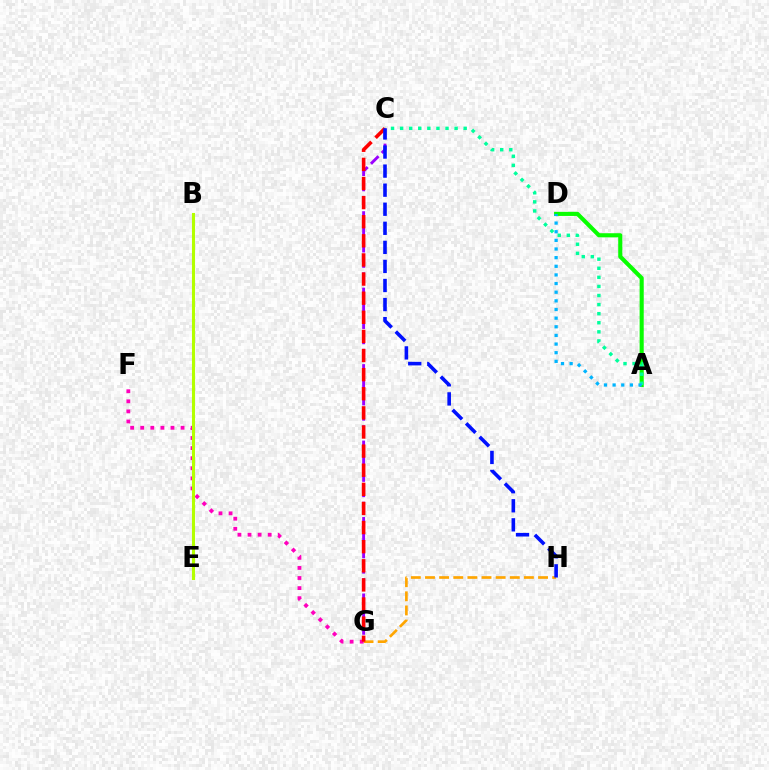{('C', 'G'): [{'color': '#9b00ff', 'line_style': 'dashed', 'thickness': 2.08}, {'color': '#ff0000', 'line_style': 'dashed', 'thickness': 2.6}], ('G', 'H'): [{'color': '#ffa500', 'line_style': 'dashed', 'thickness': 1.92}], ('F', 'G'): [{'color': '#ff00bd', 'line_style': 'dotted', 'thickness': 2.74}], ('A', 'D'): [{'color': '#08ff00', 'line_style': 'solid', 'thickness': 2.95}, {'color': '#00b5ff', 'line_style': 'dotted', 'thickness': 2.35}], ('A', 'C'): [{'color': '#00ff9d', 'line_style': 'dotted', 'thickness': 2.47}], ('B', 'E'): [{'color': '#b3ff00', 'line_style': 'solid', 'thickness': 2.22}], ('C', 'H'): [{'color': '#0010ff', 'line_style': 'dashed', 'thickness': 2.59}]}